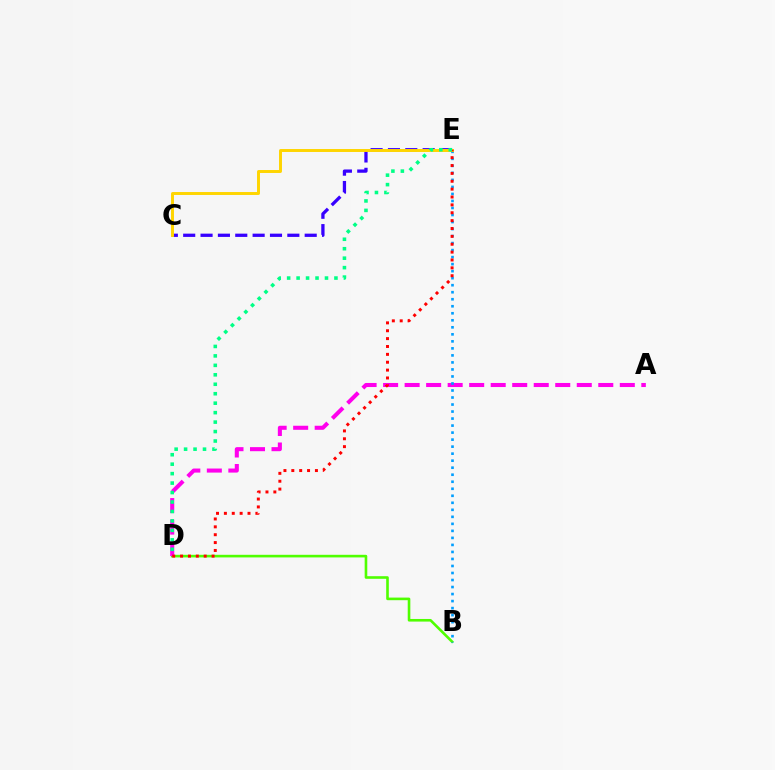{('B', 'D'): [{'color': '#4fff00', 'line_style': 'solid', 'thickness': 1.88}], ('C', 'E'): [{'color': '#3700ff', 'line_style': 'dashed', 'thickness': 2.36}, {'color': '#ffd500', 'line_style': 'solid', 'thickness': 2.12}], ('A', 'D'): [{'color': '#ff00ed', 'line_style': 'dashed', 'thickness': 2.92}], ('B', 'E'): [{'color': '#009eff', 'line_style': 'dotted', 'thickness': 1.91}], ('D', 'E'): [{'color': '#ff0000', 'line_style': 'dotted', 'thickness': 2.14}, {'color': '#00ff86', 'line_style': 'dotted', 'thickness': 2.57}]}